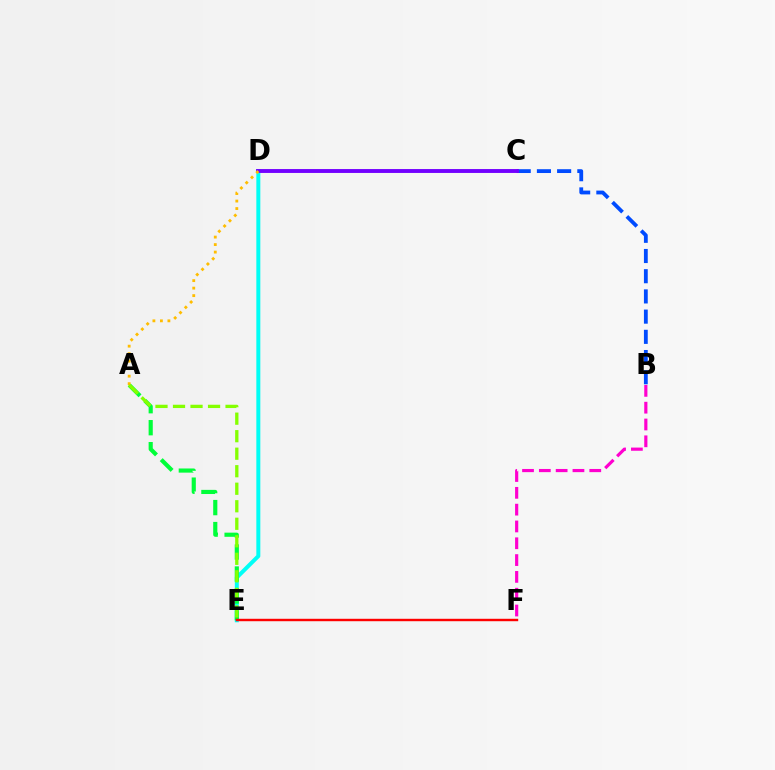{('D', 'E'): [{'color': '#00fff6', 'line_style': 'solid', 'thickness': 2.87}], ('A', 'E'): [{'color': '#00ff39', 'line_style': 'dashed', 'thickness': 2.99}, {'color': '#84ff00', 'line_style': 'dashed', 'thickness': 2.38}], ('B', 'C'): [{'color': '#004bff', 'line_style': 'dashed', 'thickness': 2.75}], ('C', 'D'): [{'color': '#7200ff', 'line_style': 'solid', 'thickness': 2.8}], ('A', 'D'): [{'color': '#ffbd00', 'line_style': 'dotted', 'thickness': 2.04}], ('B', 'F'): [{'color': '#ff00cf', 'line_style': 'dashed', 'thickness': 2.28}], ('E', 'F'): [{'color': '#ff0000', 'line_style': 'solid', 'thickness': 1.74}]}